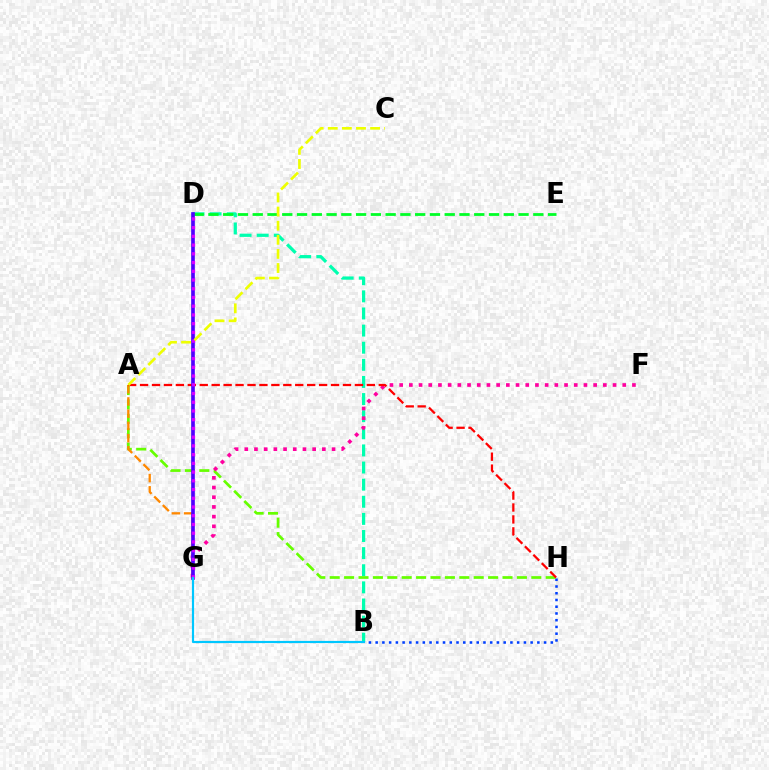{('B', 'H'): [{'color': '#003fff', 'line_style': 'dotted', 'thickness': 1.83}], ('B', 'D'): [{'color': '#00ffaf', 'line_style': 'dashed', 'thickness': 2.33}], ('D', 'E'): [{'color': '#00ff27', 'line_style': 'dashed', 'thickness': 2.01}], ('A', 'H'): [{'color': '#66ff00', 'line_style': 'dashed', 'thickness': 1.96}, {'color': '#ff0000', 'line_style': 'dashed', 'thickness': 1.62}], ('A', 'G'): [{'color': '#ff8800', 'line_style': 'dashed', 'thickness': 1.66}], ('F', 'G'): [{'color': '#ff00a0', 'line_style': 'dotted', 'thickness': 2.64}], ('D', 'G'): [{'color': '#4f00ff', 'line_style': 'solid', 'thickness': 2.63}, {'color': '#d600ff', 'line_style': 'dotted', 'thickness': 2.37}], ('B', 'G'): [{'color': '#00c7ff', 'line_style': 'solid', 'thickness': 1.56}], ('A', 'C'): [{'color': '#eeff00', 'line_style': 'dashed', 'thickness': 1.92}]}